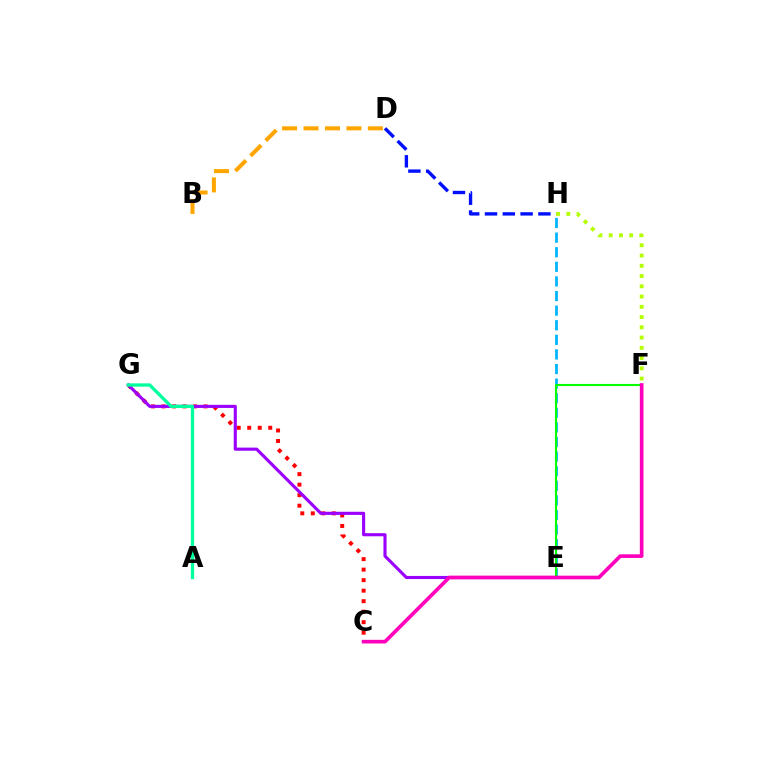{('E', 'H'): [{'color': '#00b5ff', 'line_style': 'dashed', 'thickness': 1.98}], ('F', 'H'): [{'color': '#b3ff00', 'line_style': 'dotted', 'thickness': 2.79}], ('C', 'G'): [{'color': '#ff0000', 'line_style': 'dotted', 'thickness': 2.86}], ('E', 'G'): [{'color': '#9b00ff', 'line_style': 'solid', 'thickness': 2.25}], ('D', 'H'): [{'color': '#0010ff', 'line_style': 'dashed', 'thickness': 2.42}], ('B', 'D'): [{'color': '#ffa500', 'line_style': 'dashed', 'thickness': 2.91}], ('A', 'G'): [{'color': '#00ff9d', 'line_style': 'solid', 'thickness': 2.38}], ('E', 'F'): [{'color': '#08ff00', 'line_style': 'solid', 'thickness': 1.51}], ('C', 'F'): [{'color': '#ff00bd', 'line_style': 'solid', 'thickness': 2.63}]}